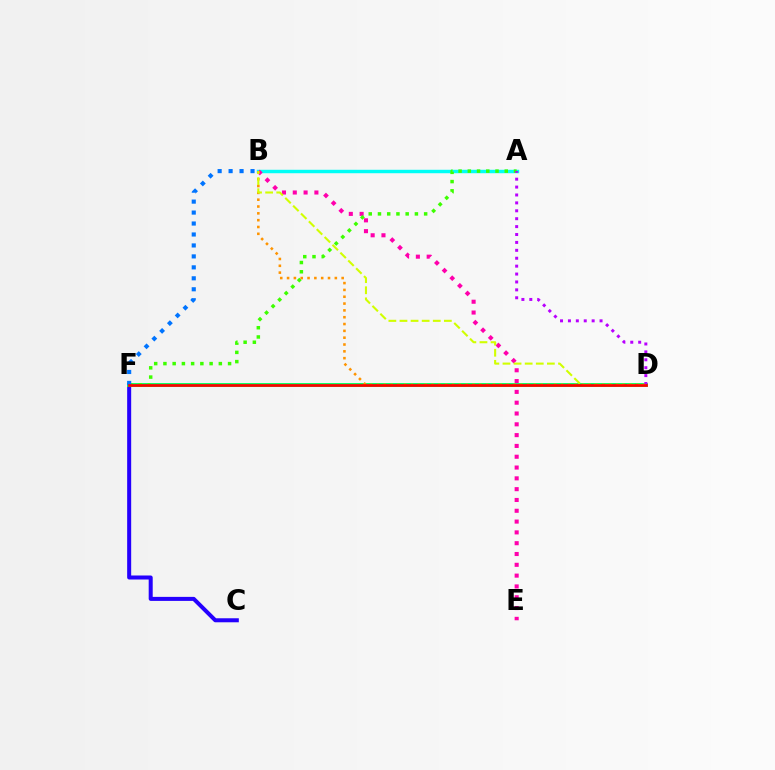{('C', 'F'): [{'color': '#2500ff', 'line_style': 'solid', 'thickness': 2.89}], ('D', 'F'): [{'color': '#00ff5c', 'line_style': 'solid', 'thickness': 2.79}, {'color': '#ff0000', 'line_style': 'solid', 'thickness': 1.94}], ('A', 'B'): [{'color': '#00fff6', 'line_style': 'solid', 'thickness': 2.48}], ('B', 'E'): [{'color': '#ff00ac', 'line_style': 'dotted', 'thickness': 2.94}], ('A', 'F'): [{'color': '#3dff00', 'line_style': 'dotted', 'thickness': 2.51}], ('B', 'D'): [{'color': '#ff9400', 'line_style': 'dotted', 'thickness': 1.85}, {'color': '#d1ff00', 'line_style': 'dashed', 'thickness': 1.51}], ('B', 'F'): [{'color': '#0074ff', 'line_style': 'dotted', 'thickness': 2.98}], ('A', 'D'): [{'color': '#b900ff', 'line_style': 'dotted', 'thickness': 2.15}]}